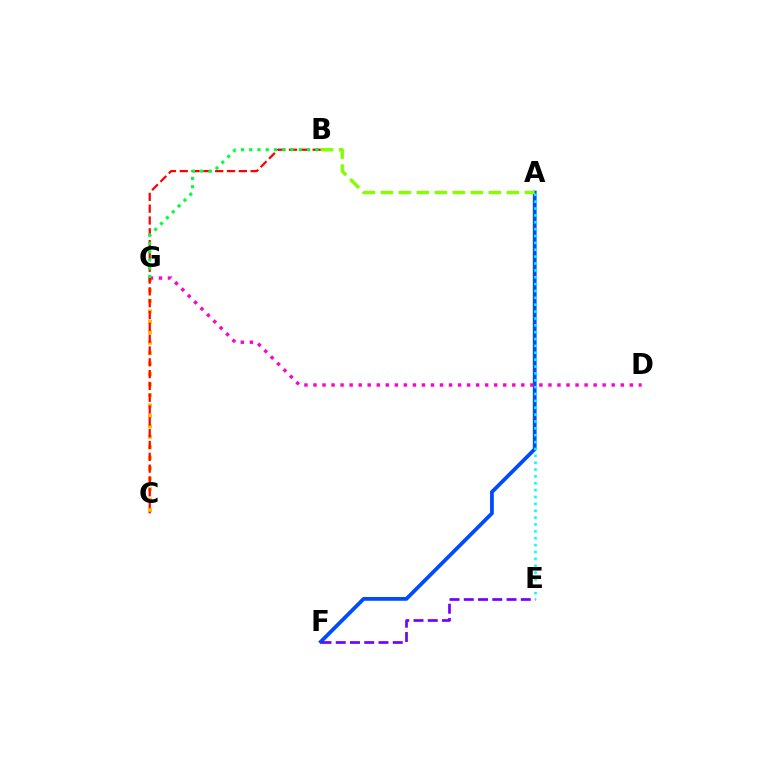{('A', 'F'): [{'color': '#004bff', 'line_style': 'solid', 'thickness': 2.72}], ('C', 'G'): [{'color': '#ffbd00', 'line_style': 'dotted', 'thickness': 2.84}], ('E', 'F'): [{'color': '#7200ff', 'line_style': 'dashed', 'thickness': 1.94}], ('A', 'E'): [{'color': '#00fff6', 'line_style': 'dotted', 'thickness': 1.87}], ('D', 'G'): [{'color': '#ff00cf', 'line_style': 'dotted', 'thickness': 2.46}], ('B', 'C'): [{'color': '#ff0000', 'line_style': 'dashed', 'thickness': 1.61}], ('B', 'G'): [{'color': '#00ff39', 'line_style': 'dotted', 'thickness': 2.25}], ('A', 'B'): [{'color': '#84ff00', 'line_style': 'dashed', 'thickness': 2.44}]}